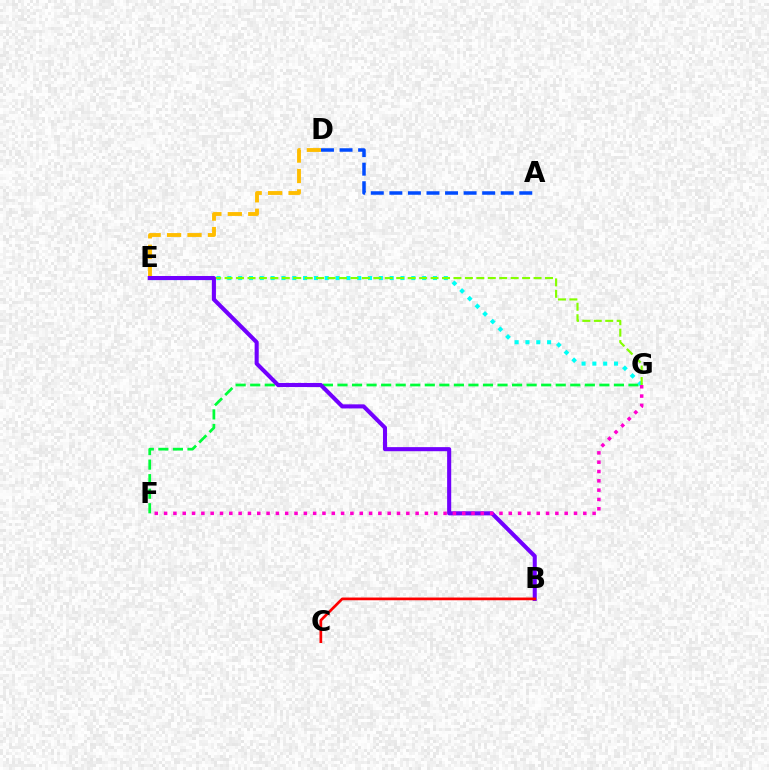{('A', 'D'): [{'color': '#004bff', 'line_style': 'dashed', 'thickness': 2.52}], ('F', 'G'): [{'color': '#00ff39', 'line_style': 'dashed', 'thickness': 1.98}, {'color': '#ff00cf', 'line_style': 'dotted', 'thickness': 2.53}], ('E', 'G'): [{'color': '#00fff6', 'line_style': 'dotted', 'thickness': 2.94}, {'color': '#84ff00', 'line_style': 'dashed', 'thickness': 1.55}], ('D', 'E'): [{'color': '#ffbd00', 'line_style': 'dashed', 'thickness': 2.78}], ('B', 'E'): [{'color': '#7200ff', 'line_style': 'solid', 'thickness': 2.94}], ('B', 'C'): [{'color': '#ff0000', 'line_style': 'solid', 'thickness': 1.95}]}